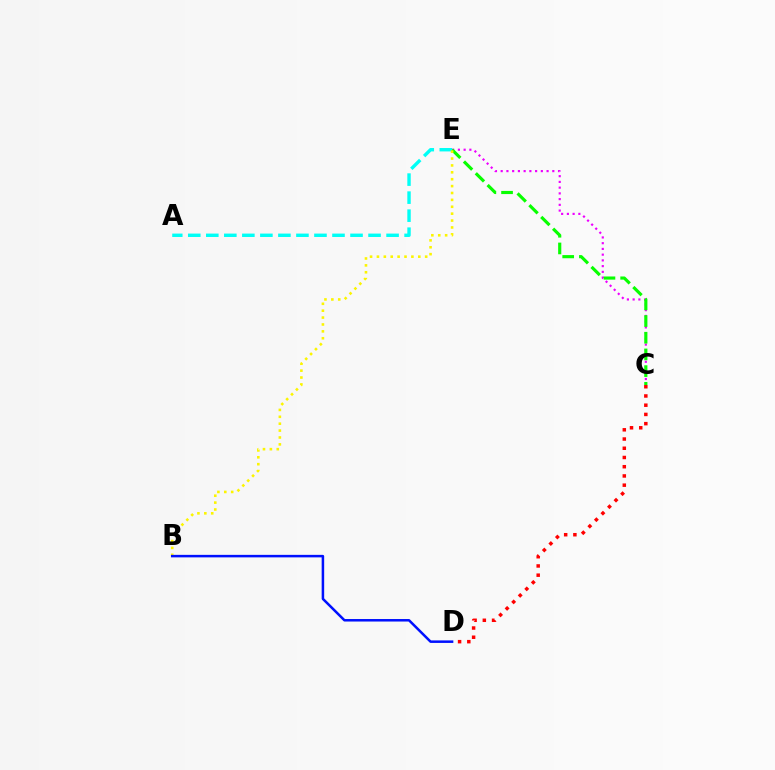{('C', 'E'): [{'color': '#ee00ff', 'line_style': 'dotted', 'thickness': 1.56}, {'color': '#08ff00', 'line_style': 'dashed', 'thickness': 2.27}], ('A', 'E'): [{'color': '#00fff6', 'line_style': 'dashed', 'thickness': 2.45}], ('C', 'D'): [{'color': '#ff0000', 'line_style': 'dotted', 'thickness': 2.51}], ('B', 'E'): [{'color': '#fcf500', 'line_style': 'dotted', 'thickness': 1.87}], ('B', 'D'): [{'color': '#0010ff', 'line_style': 'solid', 'thickness': 1.81}]}